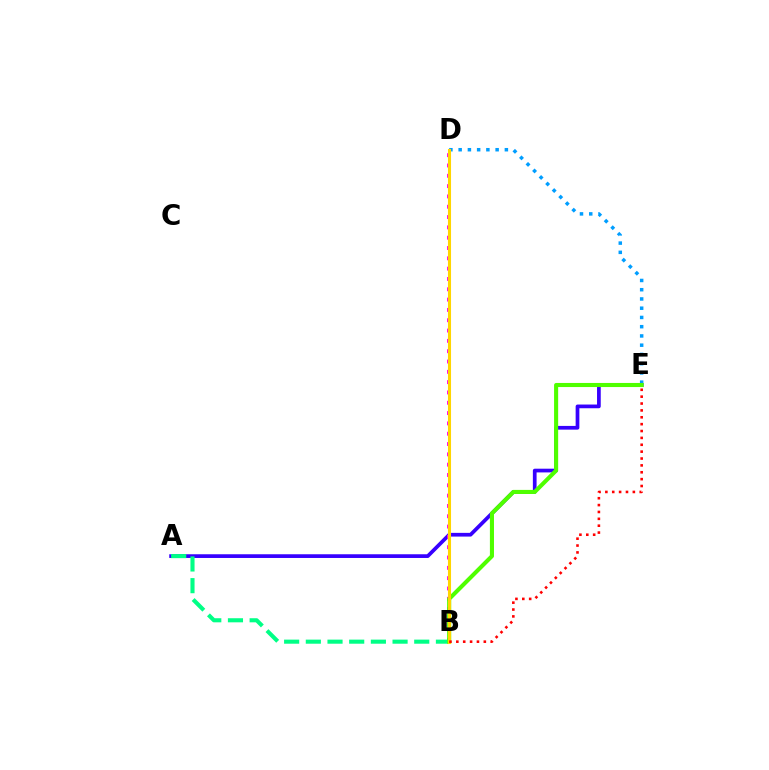{('A', 'E'): [{'color': '#3700ff', 'line_style': 'solid', 'thickness': 2.68}], ('B', 'D'): [{'color': '#ff00ed', 'line_style': 'dotted', 'thickness': 2.8}, {'color': '#ffd500', 'line_style': 'solid', 'thickness': 2.21}], ('A', 'B'): [{'color': '#00ff86', 'line_style': 'dashed', 'thickness': 2.95}], ('D', 'E'): [{'color': '#009eff', 'line_style': 'dotted', 'thickness': 2.51}], ('B', 'E'): [{'color': '#4fff00', 'line_style': 'solid', 'thickness': 2.95}, {'color': '#ff0000', 'line_style': 'dotted', 'thickness': 1.87}]}